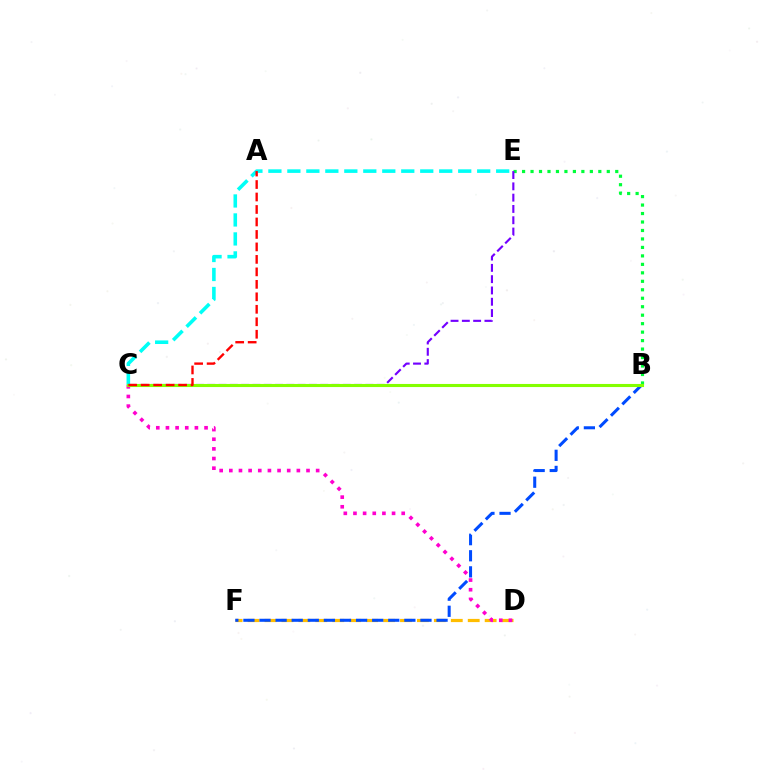{('D', 'F'): [{'color': '#ffbd00', 'line_style': 'dashed', 'thickness': 2.3}], ('B', 'E'): [{'color': '#00ff39', 'line_style': 'dotted', 'thickness': 2.3}], ('C', 'E'): [{'color': '#7200ff', 'line_style': 'dashed', 'thickness': 1.53}, {'color': '#00fff6', 'line_style': 'dashed', 'thickness': 2.58}], ('C', 'D'): [{'color': '#ff00cf', 'line_style': 'dotted', 'thickness': 2.62}], ('B', 'F'): [{'color': '#004bff', 'line_style': 'dashed', 'thickness': 2.19}], ('B', 'C'): [{'color': '#84ff00', 'line_style': 'solid', 'thickness': 2.23}], ('A', 'C'): [{'color': '#ff0000', 'line_style': 'dashed', 'thickness': 1.69}]}